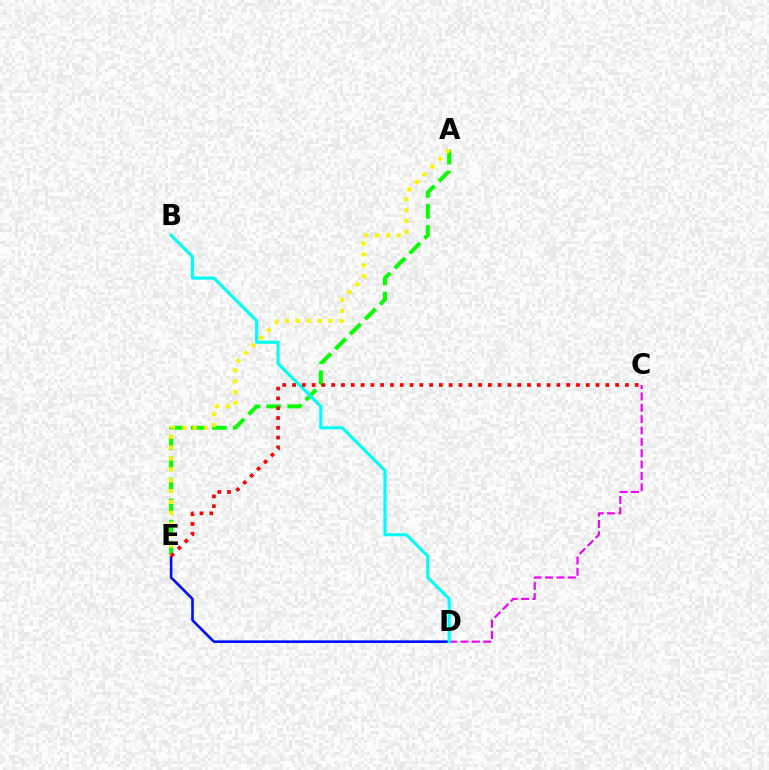{('A', 'E'): [{'color': '#08ff00', 'line_style': 'dashed', 'thickness': 2.86}, {'color': '#fcf500', 'line_style': 'dotted', 'thickness': 2.96}], ('C', 'D'): [{'color': '#ee00ff', 'line_style': 'dashed', 'thickness': 1.54}], ('D', 'E'): [{'color': '#0010ff', 'line_style': 'solid', 'thickness': 1.89}], ('B', 'D'): [{'color': '#00fff6', 'line_style': 'solid', 'thickness': 2.24}], ('C', 'E'): [{'color': '#ff0000', 'line_style': 'dotted', 'thickness': 2.66}]}